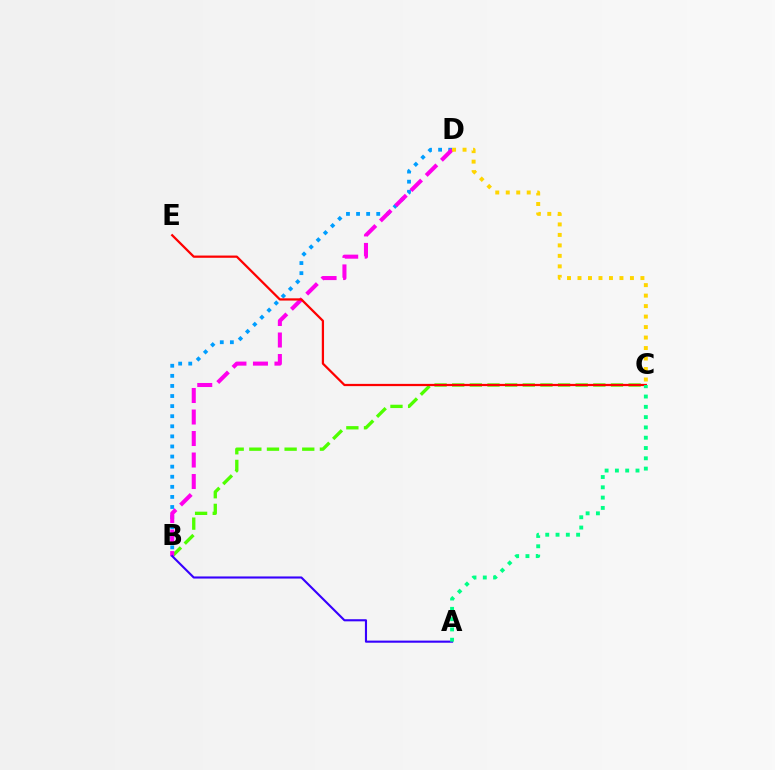{('B', 'C'): [{'color': '#4fff00', 'line_style': 'dashed', 'thickness': 2.4}], ('B', 'D'): [{'color': '#009eff', 'line_style': 'dotted', 'thickness': 2.74}, {'color': '#ff00ed', 'line_style': 'dashed', 'thickness': 2.92}], ('A', 'B'): [{'color': '#3700ff', 'line_style': 'solid', 'thickness': 1.52}], ('C', 'D'): [{'color': '#ffd500', 'line_style': 'dotted', 'thickness': 2.85}], ('C', 'E'): [{'color': '#ff0000', 'line_style': 'solid', 'thickness': 1.62}], ('A', 'C'): [{'color': '#00ff86', 'line_style': 'dotted', 'thickness': 2.8}]}